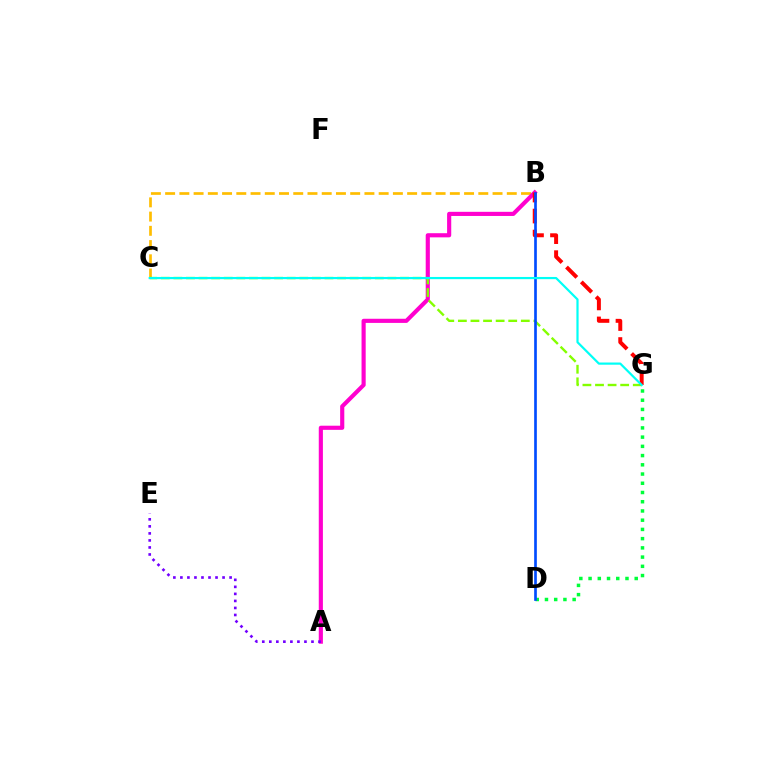{('D', 'G'): [{'color': '#00ff39', 'line_style': 'dotted', 'thickness': 2.51}], ('B', 'C'): [{'color': '#ffbd00', 'line_style': 'dashed', 'thickness': 1.93}], ('A', 'B'): [{'color': '#ff00cf', 'line_style': 'solid', 'thickness': 2.98}], ('A', 'E'): [{'color': '#7200ff', 'line_style': 'dotted', 'thickness': 1.91}], ('C', 'G'): [{'color': '#84ff00', 'line_style': 'dashed', 'thickness': 1.71}, {'color': '#00fff6', 'line_style': 'solid', 'thickness': 1.58}], ('B', 'G'): [{'color': '#ff0000', 'line_style': 'dashed', 'thickness': 2.85}], ('B', 'D'): [{'color': '#004bff', 'line_style': 'solid', 'thickness': 1.92}]}